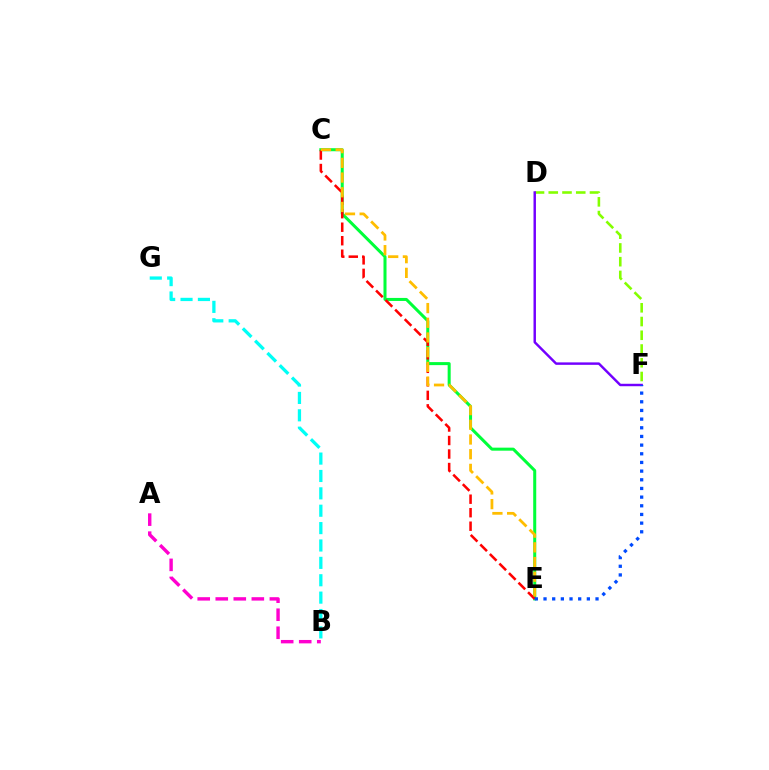{('A', 'B'): [{'color': '#ff00cf', 'line_style': 'dashed', 'thickness': 2.45}], ('C', 'E'): [{'color': '#00ff39', 'line_style': 'solid', 'thickness': 2.18}, {'color': '#ff0000', 'line_style': 'dashed', 'thickness': 1.83}, {'color': '#ffbd00', 'line_style': 'dashed', 'thickness': 2.0}], ('D', 'F'): [{'color': '#84ff00', 'line_style': 'dashed', 'thickness': 1.87}, {'color': '#7200ff', 'line_style': 'solid', 'thickness': 1.76}], ('B', 'G'): [{'color': '#00fff6', 'line_style': 'dashed', 'thickness': 2.36}], ('E', 'F'): [{'color': '#004bff', 'line_style': 'dotted', 'thickness': 2.35}]}